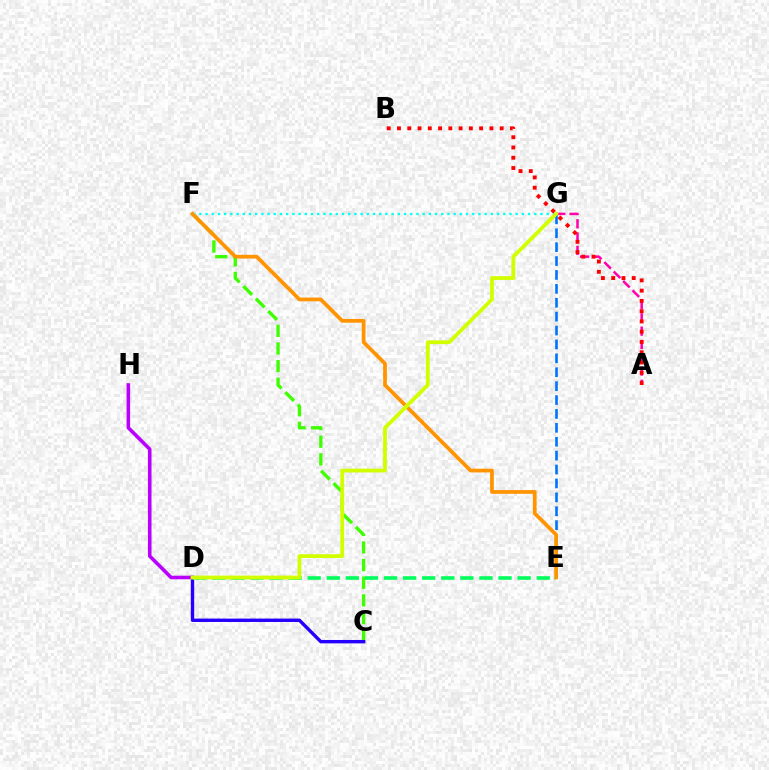{('E', 'G'): [{'color': '#0074ff', 'line_style': 'dashed', 'thickness': 1.89}], ('C', 'F'): [{'color': '#3dff00', 'line_style': 'dashed', 'thickness': 2.4}], ('A', 'G'): [{'color': '#ff00ac', 'line_style': 'dashed', 'thickness': 1.81}], ('F', 'G'): [{'color': '#00fff6', 'line_style': 'dotted', 'thickness': 1.69}], ('C', 'D'): [{'color': '#2500ff', 'line_style': 'solid', 'thickness': 2.44}], ('E', 'F'): [{'color': '#ff9400', 'line_style': 'solid', 'thickness': 2.69}], ('D', 'H'): [{'color': '#b900ff', 'line_style': 'solid', 'thickness': 2.58}], ('A', 'B'): [{'color': '#ff0000', 'line_style': 'dotted', 'thickness': 2.79}], ('D', 'E'): [{'color': '#00ff5c', 'line_style': 'dashed', 'thickness': 2.59}], ('D', 'G'): [{'color': '#d1ff00', 'line_style': 'solid', 'thickness': 2.74}]}